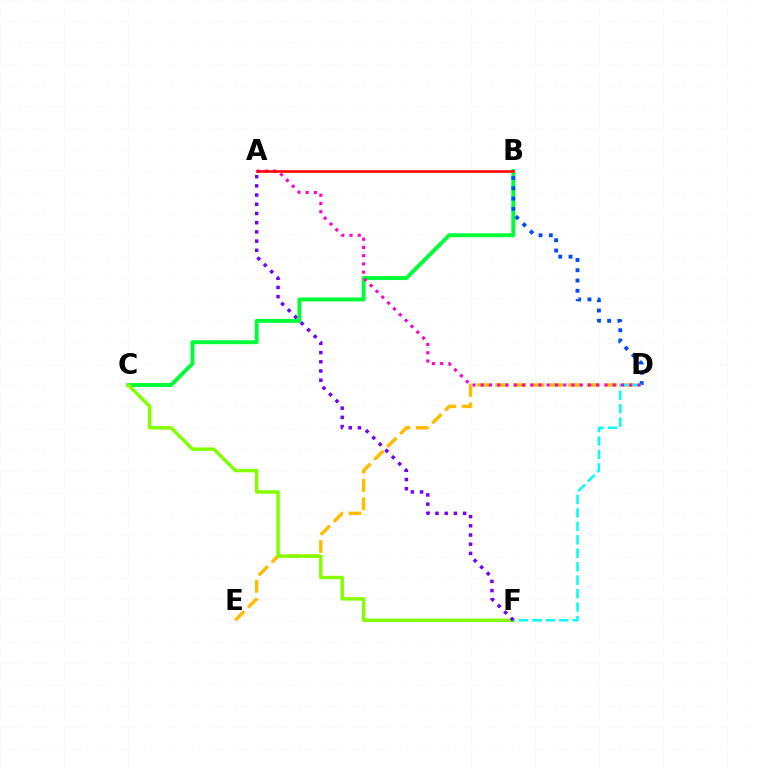{('B', 'C'): [{'color': '#00ff39', 'line_style': 'solid', 'thickness': 2.84}], ('D', 'E'): [{'color': '#ffbd00', 'line_style': 'dashed', 'thickness': 2.48}], ('B', 'D'): [{'color': '#004bff', 'line_style': 'dotted', 'thickness': 2.79}], ('C', 'F'): [{'color': '#84ff00', 'line_style': 'solid', 'thickness': 2.48}], ('D', 'F'): [{'color': '#00fff6', 'line_style': 'dashed', 'thickness': 1.83}], ('A', 'D'): [{'color': '#ff00cf', 'line_style': 'dotted', 'thickness': 2.24}], ('A', 'B'): [{'color': '#ff0000', 'line_style': 'solid', 'thickness': 1.83}], ('A', 'F'): [{'color': '#7200ff', 'line_style': 'dotted', 'thickness': 2.5}]}